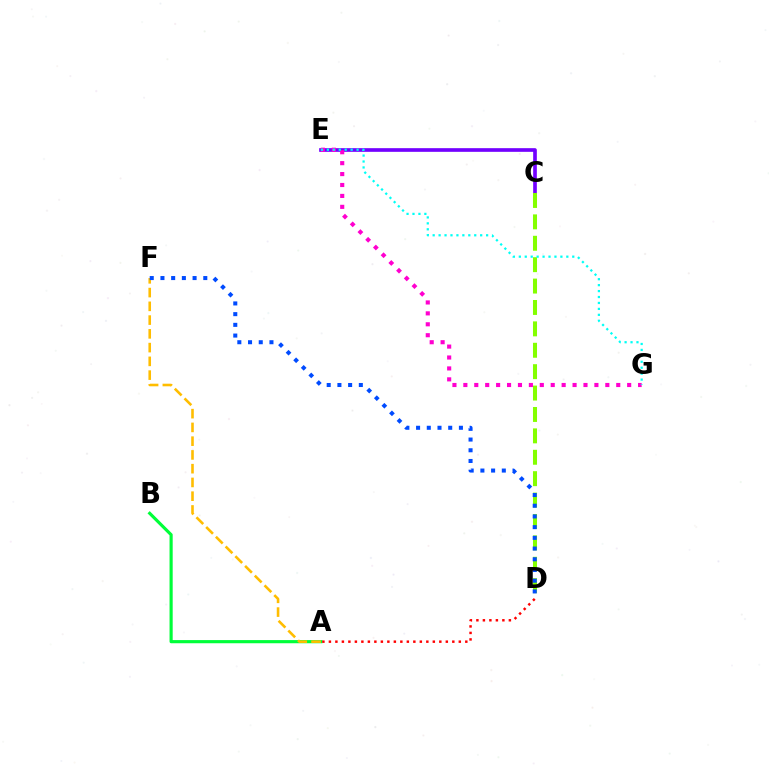{('C', 'E'): [{'color': '#7200ff', 'line_style': 'solid', 'thickness': 2.64}], ('A', 'B'): [{'color': '#00ff39', 'line_style': 'solid', 'thickness': 2.27}], ('A', 'F'): [{'color': '#ffbd00', 'line_style': 'dashed', 'thickness': 1.87}], ('A', 'D'): [{'color': '#ff0000', 'line_style': 'dotted', 'thickness': 1.76}], ('C', 'D'): [{'color': '#84ff00', 'line_style': 'dashed', 'thickness': 2.91}], ('E', 'G'): [{'color': '#ff00cf', 'line_style': 'dotted', 'thickness': 2.97}, {'color': '#00fff6', 'line_style': 'dotted', 'thickness': 1.61}], ('D', 'F'): [{'color': '#004bff', 'line_style': 'dotted', 'thickness': 2.91}]}